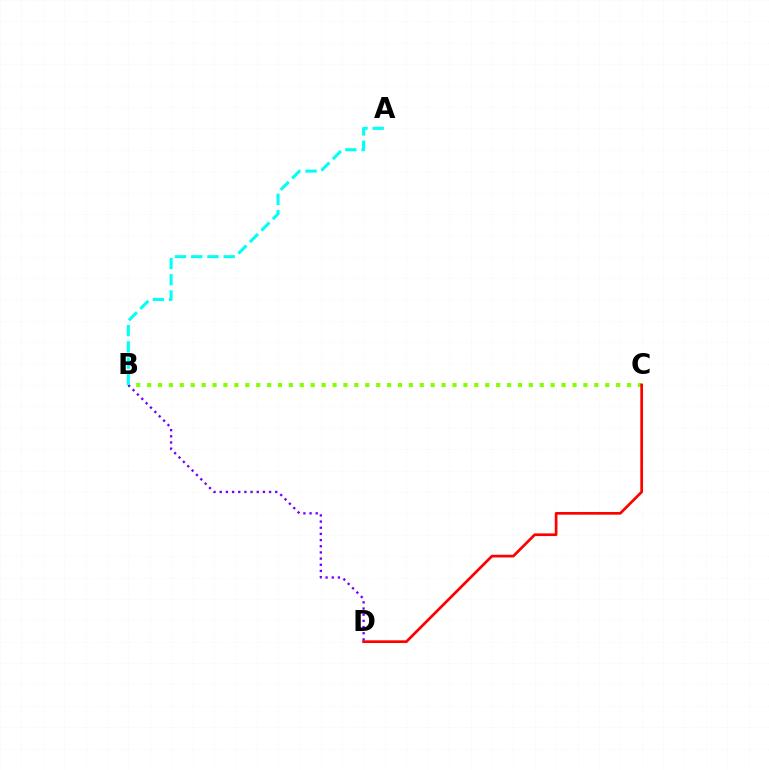{('B', 'C'): [{'color': '#84ff00', 'line_style': 'dotted', 'thickness': 2.96}], ('C', 'D'): [{'color': '#ff0000', 'line_style': 'solid', 'thickness': 1.95}], ('B', 'D'): [{'color': '#7200ff', 'line_style': 'dotted', 'thickness': 1.68}], ('A', 'B'): [{'color': '#00fff6', 'line_style': 'dashed', 'thickness': 2.2}]}